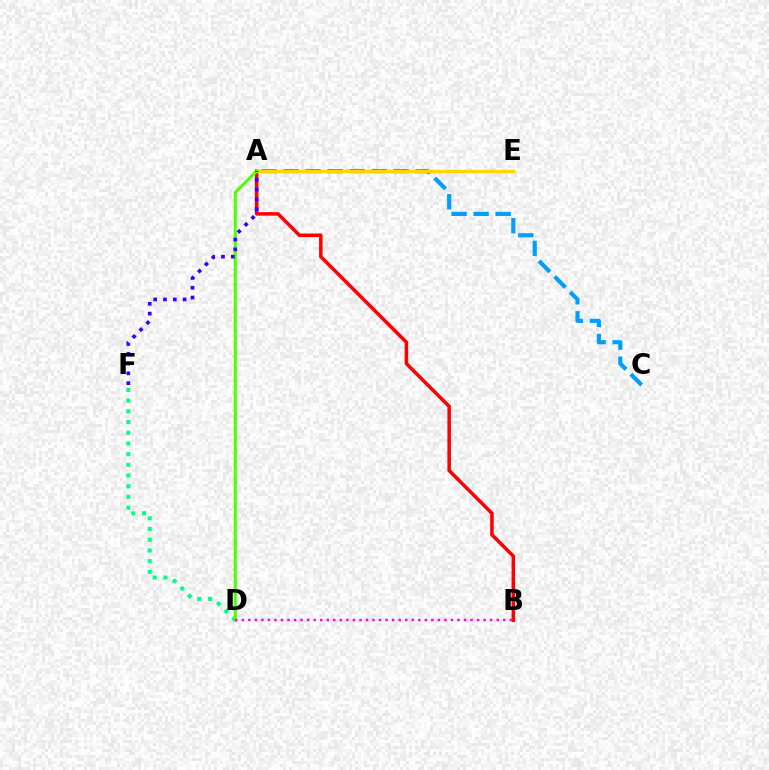{('A', 'B'): [{'color': '#ff0000', 'line_style': 'solid', 'thickness': 2.53}], ('A', 'C'): [{'color': '#009eff', 'line_style': 'dashed', 'thickness': 2.99}], ('D', 'F'): [{'color': '#00ff86', 'line_style': 'dotted', 'thickness': 2.91}], ('A', 'E'): [{'color': '#ffd500', 'line_style': 'solid', 'thickness': 2.47}], ('A', 'D'): [{'color': '#4fff00', 'line_style': 'solid', 'thickness': 2.16}], ('A', 'F'): [{'color': '#3700ff', 'line_style': 'dotted', 'thickness': 2.66}], ('B', 'D'): [{'color': '#ff00ed', 'line_style': 'dotted', 'thickness': 1.78}]}